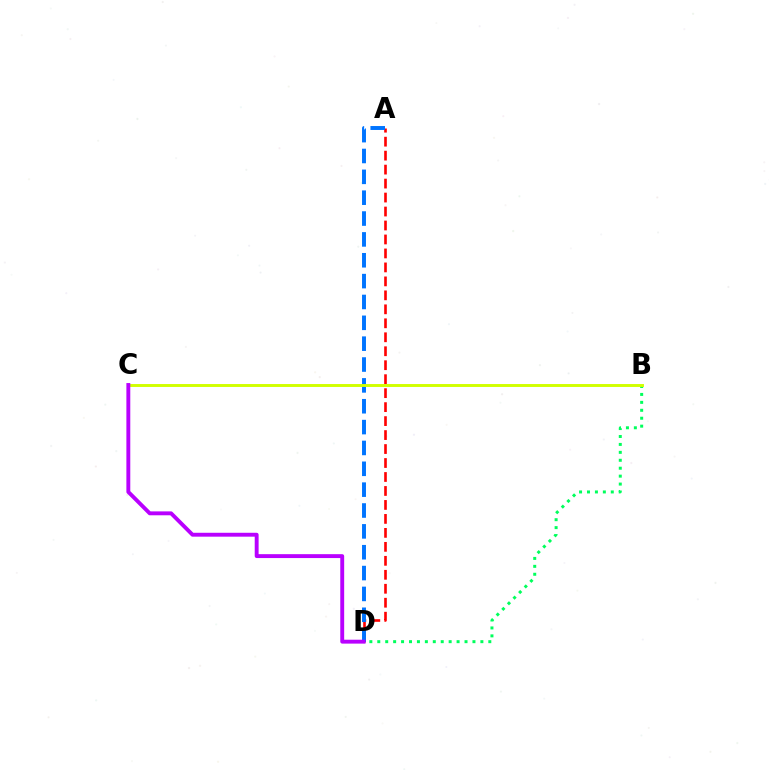{('A', 'D'): [{'color': '#ff0000', 'line_style': 'dashed', 'thickness': 1.9}, {'color': '#0074ff', 'line_style': 'dashed', 'thickness': 2.83}], ('B', 'D'): [{'color': '#00ff5c', 'line_style': 'dotted', 'thickness': 2.15}], ('B', 'C'): [{'color': '#d1ff00', 'line_style': 'solid', 'thickness': 2.1}], ('C', 'D'): [{'color': '#b900ff', 'line_style': 'solid', 'thickness': 2.8}]}